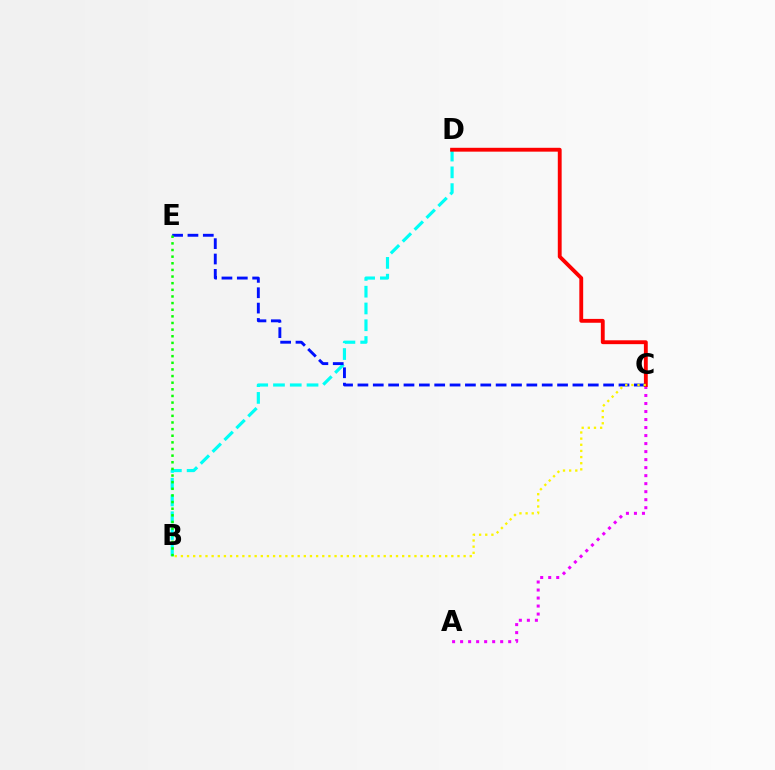{('B', 'D'): [{'color': '#00fff6', 'line_style': 'dashed', 'thickness': 2.28}], ('A', 'C'): [{'color': '#ee00ff', 'line_style': 'dotted', 'thickness': 2.18}], ('C', 'D'): [{'color': '#ff0000', 'line_style': 'solid', 'thickness': 2.77}], ('C', 'E'): [{'color': '#0010ff', 'line_style': 'dashed', 'thickness': 2.09}], ('B', 'C'): [{'color': '#fcf500', 'line_style': 'dotted', 'thickness': 1.67}], ('B', 'E'): [{'color': '#08ff00', 'line_style': 'dotted', 'thickness': 1.8}]}